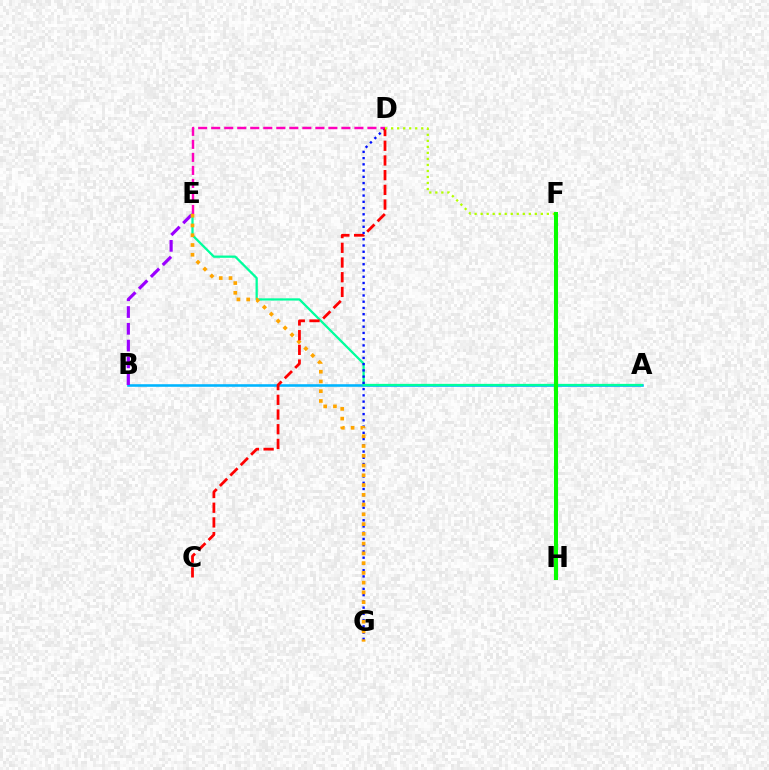{('A', 'B'): [{'color': '#00b5ff', 'line_style': 'solid', 'thickness': 1.86}], ('B', 'E'): [{'color': '#9b00ff', 'line_style': 'dashed', 'thickness': 2.28}], ('A', 'E'): [{'color': '#00ff9d', 'line_style': 'solid', 'thickness': 1.63}], ('D', 'G'): [{'color': '#0010ff', 'line_style': 'dotted', 'thickness': 1.7}], ('D', 'E'): [{'color': '#ff00bd', 'line_style': 'dashed', 'thickness': 1.77}], ('E', 'G'): [{'color': '#ffa500', 'line_style': 'dotted', 'thickness': 2.65}], ('C', 'D'): [{'color': '#ff0000', 'line_style': 'dashed', 'thickness': 2.0}], ('D', 'F'): [{'color': '#b3ff00', 'line_style': 'dotted', 'thickness': 1.64}], ('F', 'H'): [{'color': '#08ff00', 'line_style': 'solid', 'thickness': 2.91}]}